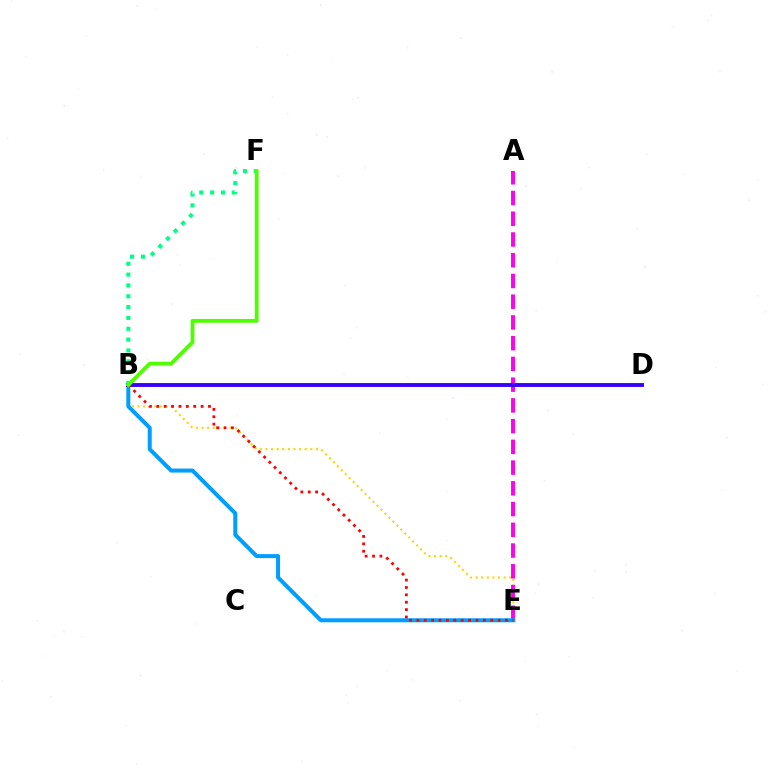{('B', 'E'): [{'color': '#ffd500', 'line_style': 'dotted', 'thickness': 1.52}, {'color': '#009eff', 'line_style': 'solid', 'thickness': 2.89}, {'color': '#ff0000', 'line_style': 'dotted', 'thickness': 2.01}], ('A', 'E'): [{'color': '#ff00ed', 'line_style': 'dashed', 'thickness': 2.82}], ('B', 'D'): [{'color': '#3700ff', 'line_style': 'solid', 'thickness': 2.79}], ('B', 'F'): [{'color': '#00ff86', 'line_style': 'dotted', 'thickness': 2.94}, {'color': '#4fff00', 'line_style': 'solid', 'thickness': 2.73}]}